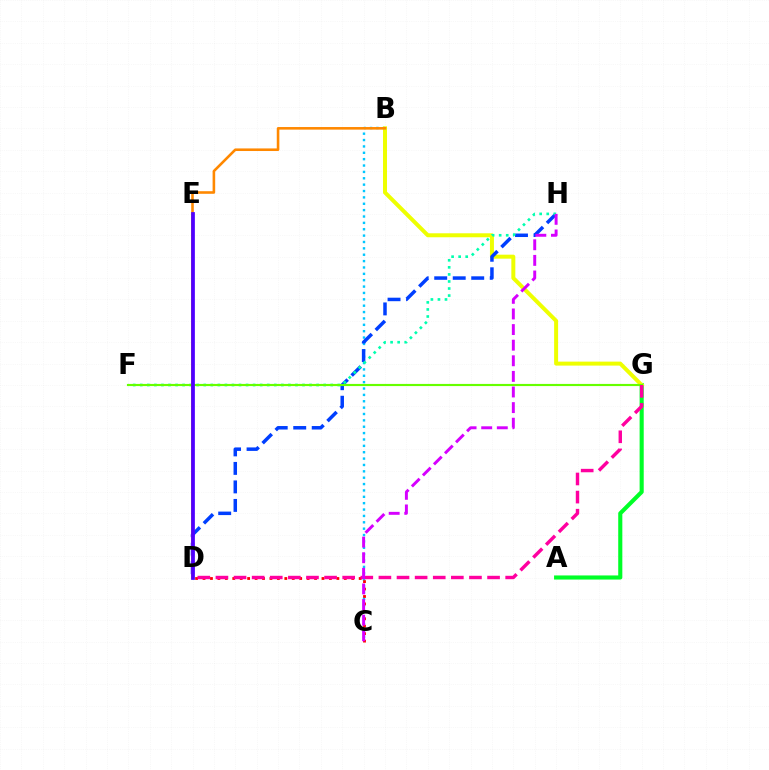{('B', 'C'): [{'color': '#00c7ff', 'line_style': 'dotted', 'thickness': 1.73}], ('A', 'G'): [{'color': '#00ff27', 'line_style': 'solid', 'thickness': 2.96}], ('B', 'G'): [{'color': '#eeff00', 'line_style': 'solid', 'thickness': 2.87}], ('D', 'H'): [{'color': '#003fff', 'line_style': 'dashed', 'thickness': 2.51}], ('F', 'H'): [{'color': '#00ffaf', 'line_style': 'dotted', 'thickness': 1.92}], ('F', 'G'): [{'color': '#66ff00', 'line_style': 'solid', 'thickness': 1.55}], ('C', 'D'): [{'color': '#ff0000', 'line_style': 'dotted', 'thickness': 2.02}], ('B', 'D'): [{'color': '#ff8800', 'line_style': 'solid', 'thickness': 1.87}], ('D', 'G'): [{'color': '#ff00a0', 'line_style': 'dashed', 'thickness': 2.46}], ('C', 'H'): [{'color': '#d600ff', 'line_style': 'dashed', 'thickness': 2.12}], ('D', 'E'): [{'color': '#4f00ff', 'line_style': 'solid', 'thickness': 2.69}]}